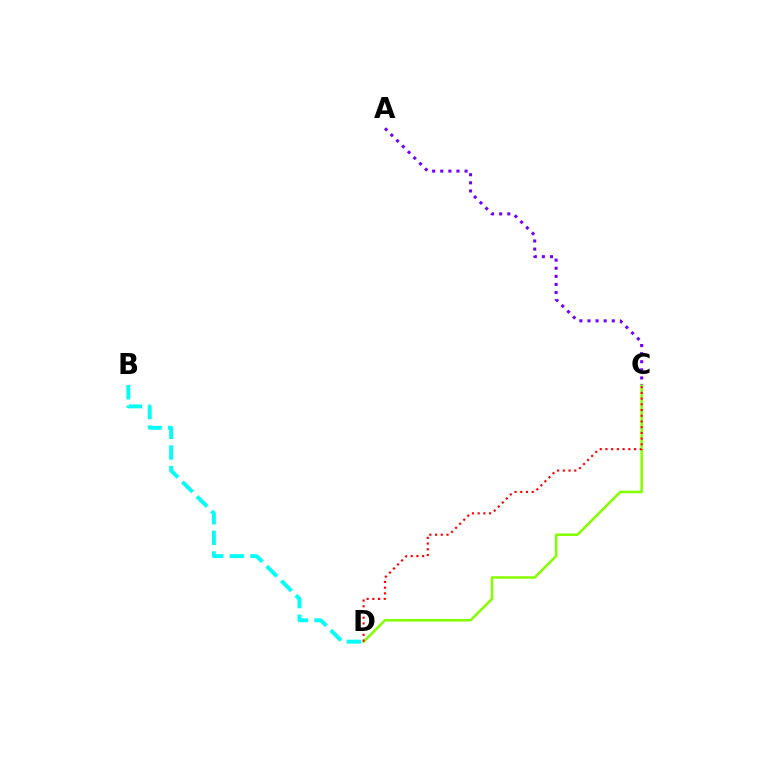{('B', 'D'): [{'color': '#00fff6', 'line_style': 'dashed', 'thickness': 2.8}], ('C', 'D'): [{'color': '#84ff00', 'line_style': 'solid', 'thickness': 1.82}, {'color': '#ff0000', 'line_style': 'dotted', 'thickness': 1.55}], ('A', 'C'): [{'color': '#7200ff', 'line_style': 'dotted', 'thickness': 2.2}]}